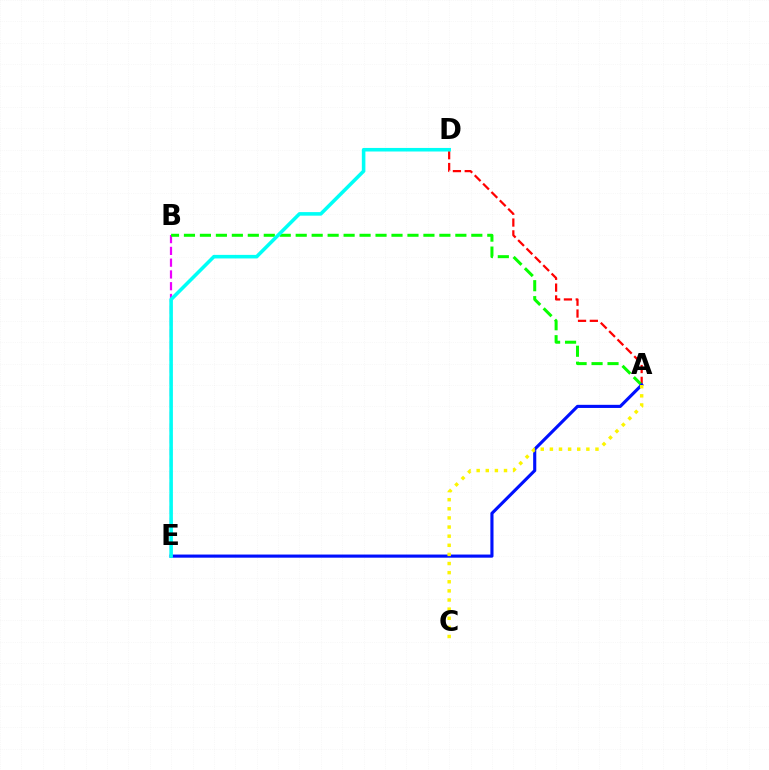{('B', 'E'): [{'color': '#ee00ff', 'line_style': 'dashed', 'thickness': 1.6}], ('A', 'D'): [{'color': '#ff0000', 'line_style': 'dashed', 'thickness': 1.61}], ('A', 'B'): [{'color': '#08ff00', 'line_style': 'dashed', 'thickness': 2.17}], ('A', 'E'): [{'color': '#0010ff', 'line_style': 'solid', 'thickness': 2.25}], ('D', 'E'): [{'color': '#00fff6', 'line_style': 'solid', 'thickness': 2.56}], ('A', 'C'): [{'color': '#fcf500', 'line_style': 'dotted', 'thickness': 2.48}]}